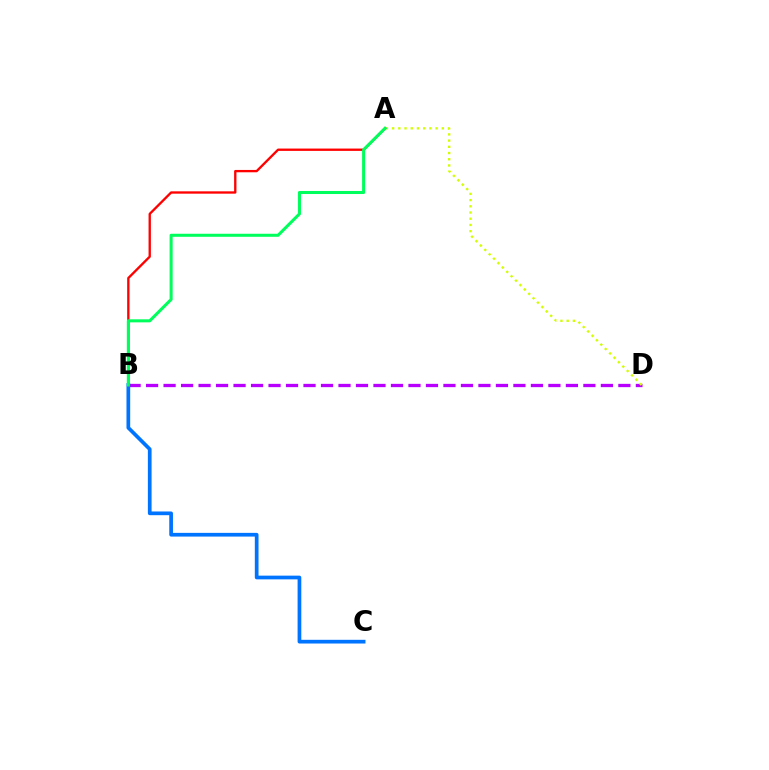{('B', 'D'): [{'color': '#b900ff', 'line_style': 'dashed', 'thickness': 2.38}], ('B', 'C'): [{'color': '#0074ff', 'line_style': 'solid', 'thickness': 2.67}], ('A', 'D'): [{'color': '#d1ff00', 'line_style': 'dotted', 'thickness': 1.69}], ('A', 'B'): [{'color': '#ff0000', 'line_style': 'solid', 'thickness': 1.68}, {'color': '#00ff5c', 'line_style': 'solid', 'thickness': 2.19}]}